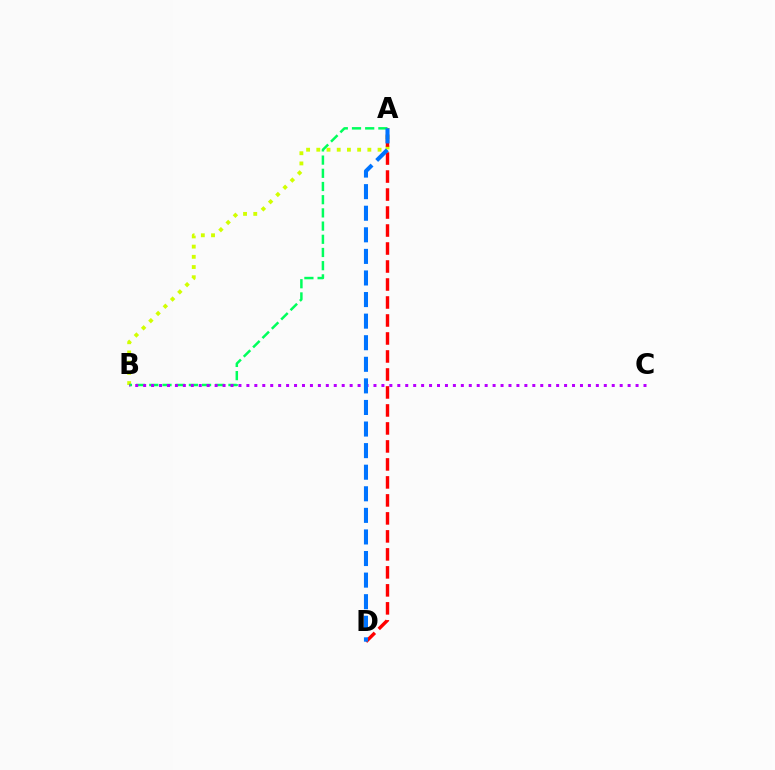{('A', 'B'): [{'color': '#d1ff00', 'line_style': 'dotted', 'thickness': 2.77}, {'color': '#00ff5c', 'line_style': 'dashed', 'thickness': 1.79}], ('A', 'D'): [{'color': '#ff0000', 'line_style': 'dashed', 'thickness': 2.44}, {'color': '#0074ff', 'line_style': 'dashed', 'thickness': 2.93}], ('B', 'C'): [{'color': '#b900ff', 'line_style': 'dotted', 'thickness': 2.16}]}